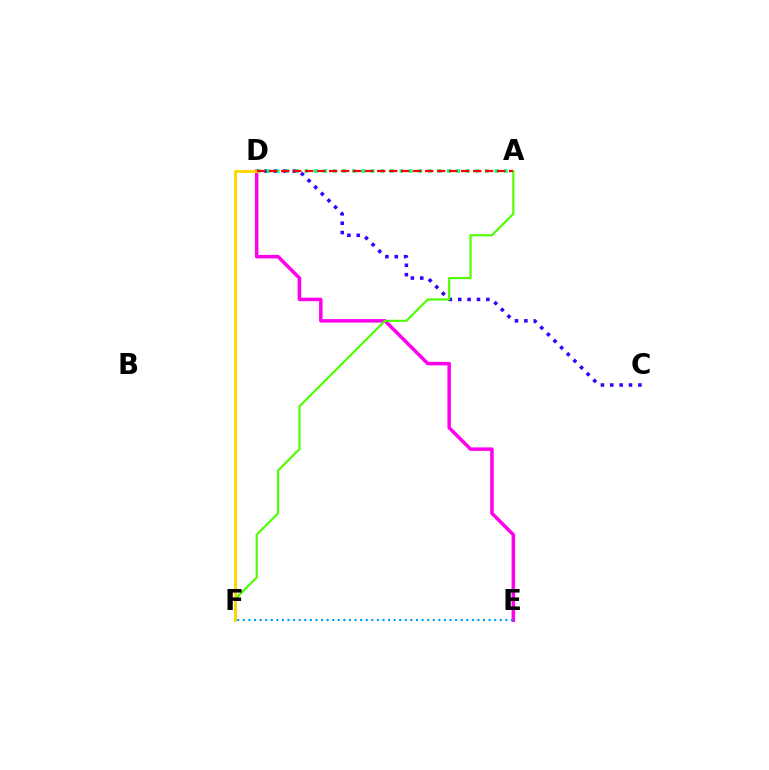{('C', 'D'): [{'color': '#3700ff', 'line_style': 'dotted', 'thickness': 2.55}], ('D', 'E'): [{'color': '#ff00ed', 'line_style': 'solid', 'thickness': 2.53}], ('E', 'F'): [{'color': '#009eff', 'line_style': 'dotted', 'thickness': 1.52}], ('A', 'D'): [{'color': '#00ff86', 'line_style': 'dotted', 'thickness': 2.58}, {'color': '#ff0000', 'line_style': 'dashed', 'thickness': 1.63}], ('A', 'F'): [{'color': '#4fff00', 'line_style': 'solid', 'thickness': 1.57}], ('D', 'F'): [{'color': '#ffd500', 'line_style': 'solid', 'thickness': 2.06}]}